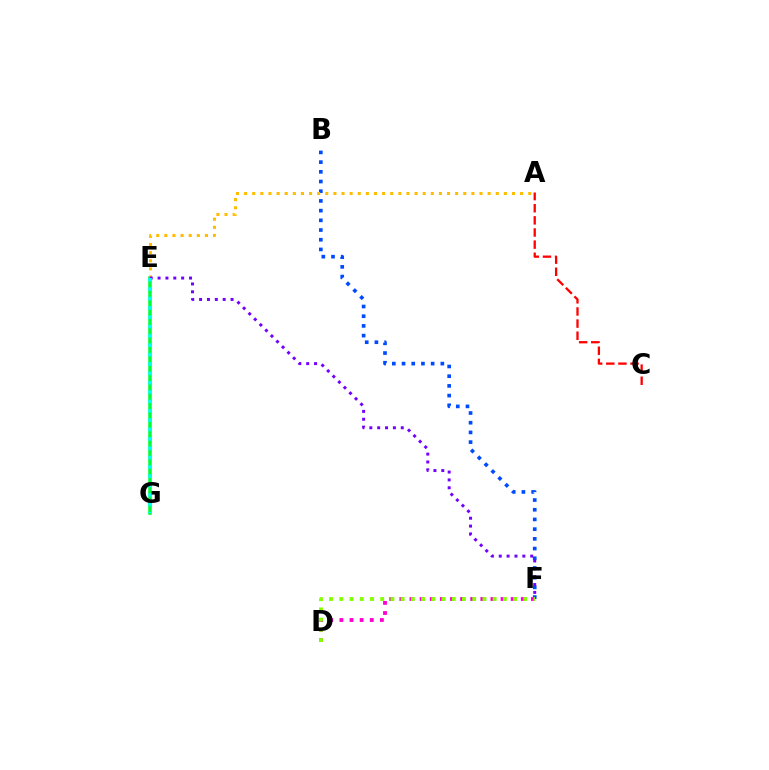{('E', 'G'): [{'color': '#00ff39', 'line_style': 'solid', 'thickness': 2.54}, {'color': '#00fff6', 'line_style': 'dotted', 'thickness': 2.54}], ('B', 'F'): [{'color': '#004bff', 'line_style': 'dotted', 'thickness': 2.64}], ('A', 'E'): [{'color': '#ffbd00', 'line_style': 'dotted', 'thickness': 2.21}], ('D', 'F'): [{'color': '#ff00cf', 'line_style': 'dotted', 'thickness': 2.75}, {'color': '#84ff00', 'line_style': 'dotted', 'thickness': 2.78}], ('A', 'C'): [{'color': '#ff0000', 'line_style': 'dashed', 'thickness': 1.65}], ('E', 'F'): [{'color': '#7200ff', 'line_style': 'dotted', 'thickness': 2.14}]}